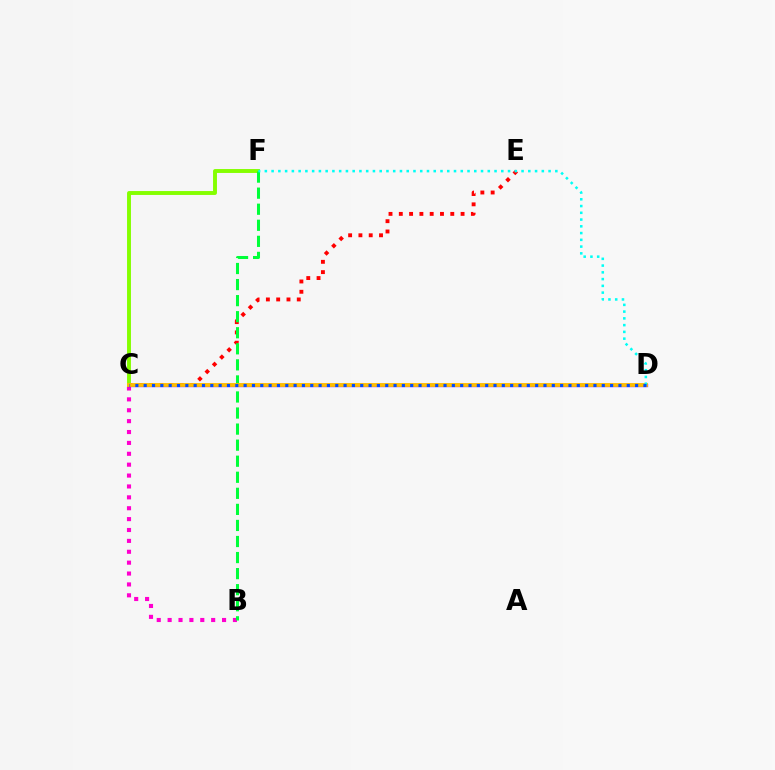{('C', 'E'): [{'color': '#ff0000', 'line_style': 'dotted', 'thickness': 2.8}], ('B', 'C'): [{'color': '#ff00cf', 'line_style': 'dotted', 'thickness': 2.96}], ('C', 'F'): [{'color': '#84ff00', 'line_style': 'solid', 'thickness': 2.81}], ('B', 'F'): [{'color': '#00ff39', 'line_style': 'dashed', 'thickness': 2.18}], ('C', 'D'): [{'color': '#7200ff', 'line_style': 'solid', 'thickness': 2.38}, {'color': '#ffbd00', 'line_style': 'solid', 'thickness': 2.76}, {'color': '#004bff', 'line_style': 'dotted', 'thickness': 2.26}], ('D', 'F'): [{'color': '#00fff6', 'line_style': 'dotted', 'thickness': 1.84}]}